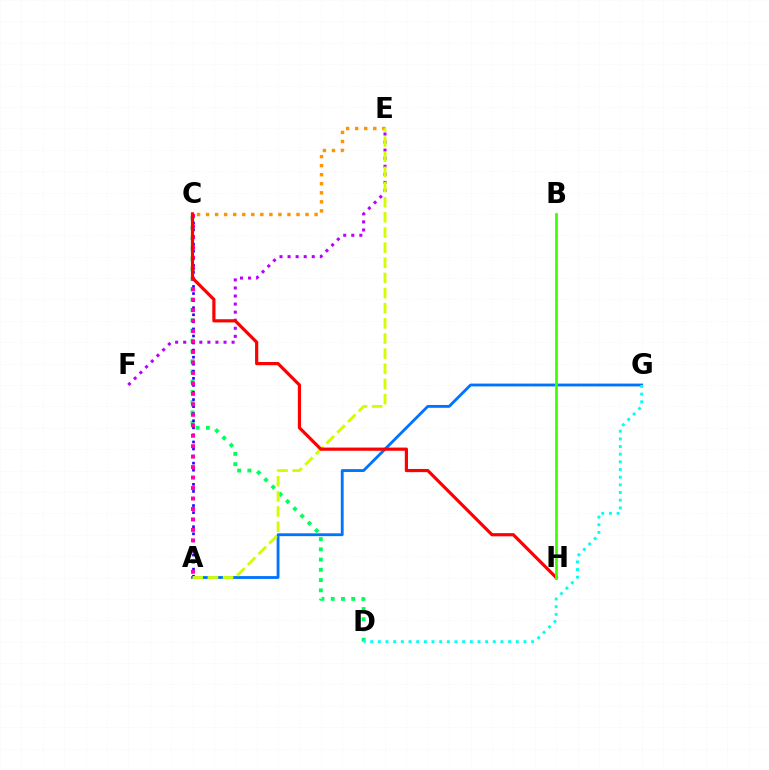{('C', 'D'): [{'color': '#00ff5c', 'line_style': 'dotted', 'thickness': 2.78}], ('A', 'G'): [{'color': '#0074ff', 'line_style': 'solid', 'thickness': 2.04}], ('C', 'E'): [{'color': '#ff9400', 'line_style': 'dotted', 'thickness': 2.46}], ('E', 'F'): [{'color': '#b900ff', 'line_style': 'dotted', 'thickness': 2.19}], ('A', 'C'): [{'color': '#2500ff', 'line_style': 'dotted', 'thickness': 1.92}, {'color': '#ff00ac', 'line_style': 'dotted', 'thickness': 2.84}], ('A', 'E'): [{'color': '#d1ff00', 'line_style': 'dashed', 'thickness': 2.06}], ('D', 'G'): [{'color': '#00fff6', 'line_style': 'dotted', 'thickness': 2.08}], ('C', 'H'): [{'color': '#ff0000', 'line_style': 'solid', 'thickness': 2.3}], ('B', 'H'): [{'color': '#3dff00', 'line_style': 'solid', 'thickness': 1.96}]}